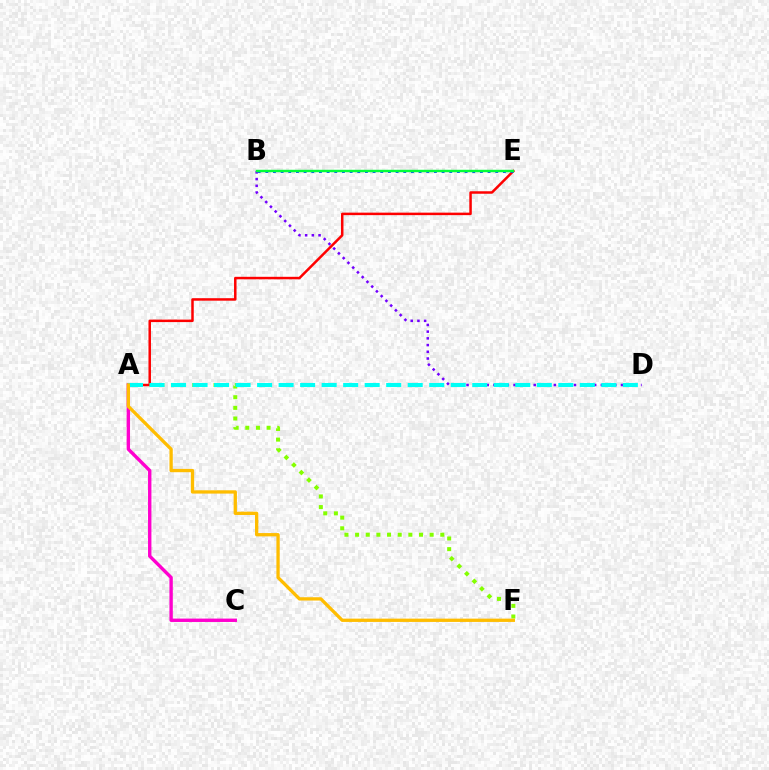{('A', 'E'): [{'color': '#ff0000', 'line_style': 'solid', 'thickness': 1.8}], ('A', 'F'): [{'color': '#84ff00', 'line_style': 'dotted', 'thickness': 2.89}, {'color': '#ffbd00', 'line_style': 'solid', 'thickness': 2.38}], ('A', 'C'): [{'color': '#ff00cf', 'line_style': 'solid', 'thickness': 2.43}], ('B', 'D'): [{'color': '#7200ff', 'line_style': 'dotted', 'thickness': 1.82}], ('B', 'E'): [{'color': '#004bff', 'line_style': 'dotted', 'thickness': 2.08}, {'color': '#00ff39', 'line_style': 'solid', 'thickness': 1.76}], ('A', 'D'): [{'color': '#00fff6', 'line_style': 'dashed', 'thickness': 2.92}]}